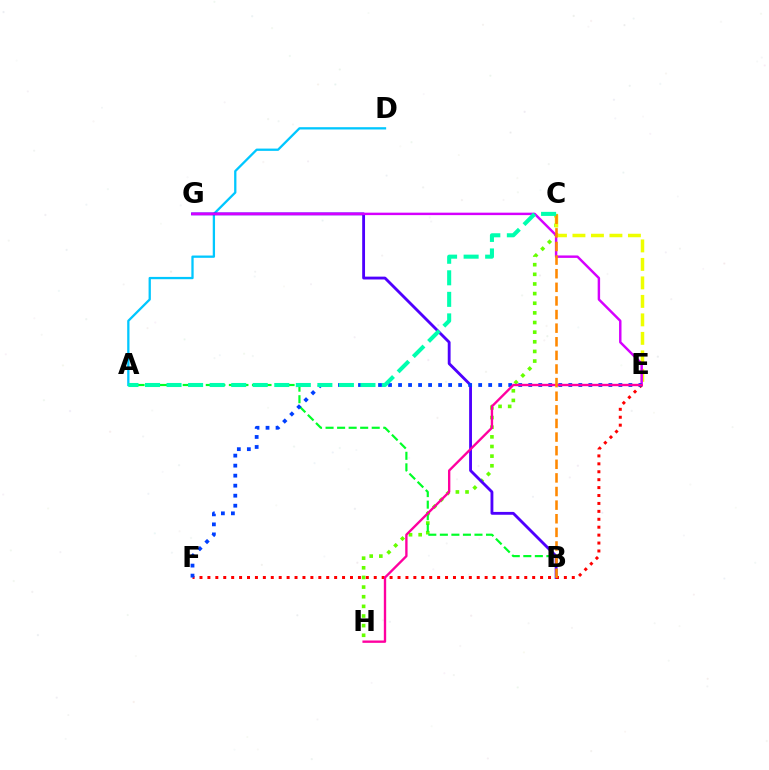{('C', 'H'): [{'color': '#66ff00', 'line_style': 'dotted', 'thickness': 2.62}], ('A', 'B'): [{'color': '#00ff27', 'line_style': 'dashed', 'thickness': 1.57}], ('A', 'D'): [{'color': '#00c7ff', 'line_style': 'solid', 'thickness': 1.65}], ('B', 'G'): [{'color': '#4f00ff', 'line_style': 'solid', 'thickness': 2.05}], ('C', 'E'): [{'color': '#eeff00', 'line_style': 'dashed', 'thickness': 2.51}], ('E', 'G'): [{'color': '#d600ff', 'line_style': 'solid', 'thickness': 1.76}], ('E', 'F'): [{'color': '#ff0000', 'line_style': 'dotted', 'thickness': 2.15}, {'color': '#003fff', 'line_style': 'dotted', 'thickness': 2.72}], ('E', 'H'): [{'color': '#ff00a0', 'line_style': 'solid', 'thickness': 1.7}], ('B', 'C'): [{'color': '#ff8800', 'line_style': 'dashed', 'thickness': 1.85}], ('A', 'C'): [{'color': '#00ffaf', 'line_style': 'dashed', 'thickness': 2.93}]}